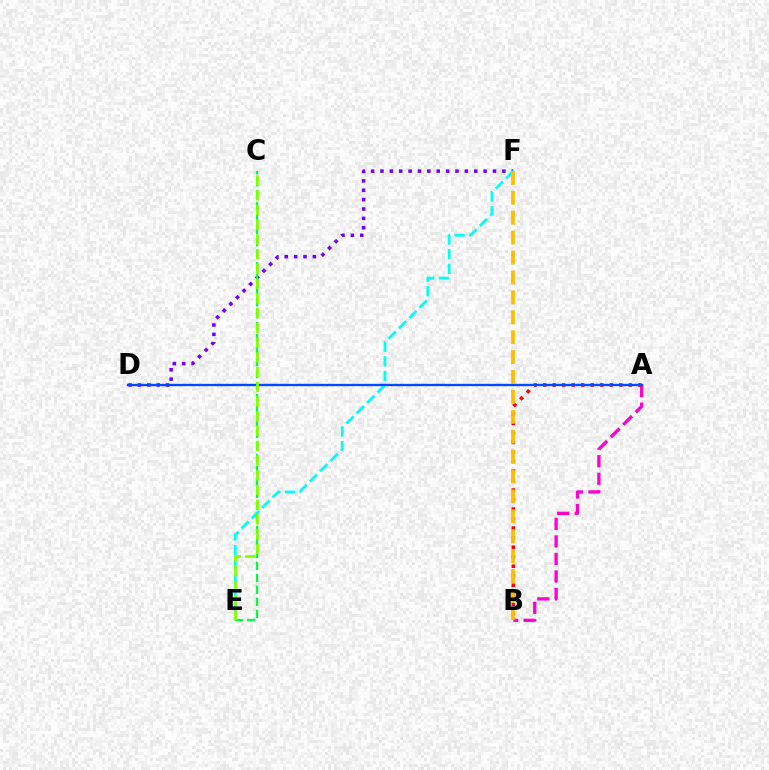{('A', 'B'): [{'color': '#ff00cf', 'line_style': 'dashed', 'thickness': 2.39}, {'color': '#ff0000', 'line_style': 'dotted', 'thickness': 2.59}], ('D', 'F'): [{'color': '#7200ff', 'line_style': 'dotted', 'thickness': 2.55}], ('E', 'F'): [{'color': '#00fff6', 'line_style': 'dashed', 'thickness': 1.99}], ('C', 'E'): [{'color': '#00ff39', 'line_style': 'dashed', 'thickness': 1.63}, {'color': '#84ff00', 'line_style': 'dashed', 'thickness': 2.0}], ('A', 'D'): [{'color': '#004bff', 'line_style': 'solid', 'thickness': 1.7}], ('B', 'F'): [{'color': '#ffbd00', 'line_style': 'dashed', 'thickness': 2.7}]}